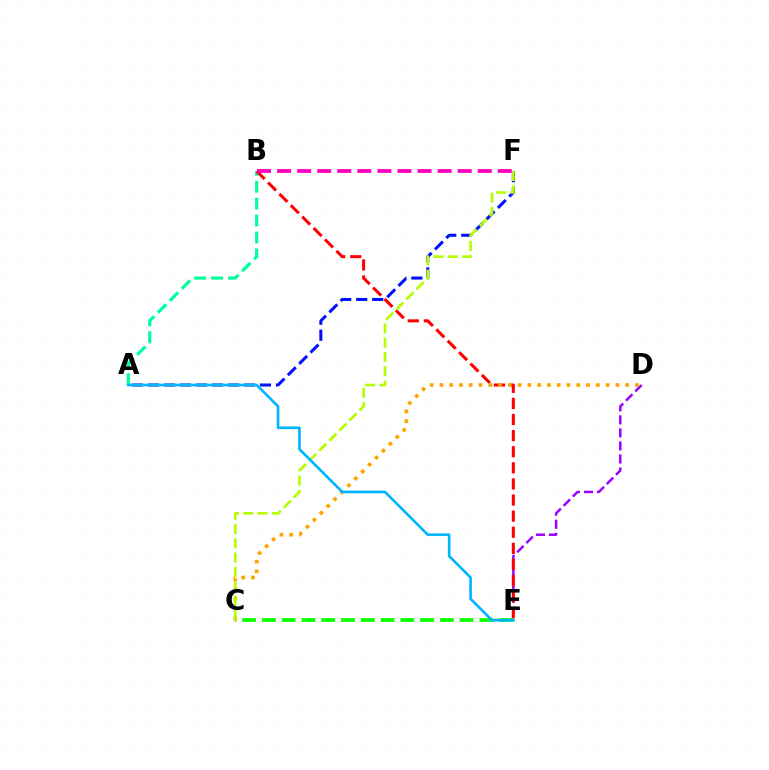{('A', 'B'): [{'color': '#00ff9d', 'line_style': 'dashed', 'thickness': 2.3}], ('C', 'E'): [{'color': '#08ff00', 'line_style': 'dashed', 'thickness': 2.68}], ('D', 'E'): [{'color': '#9b00ff', 'line_style': 'dashed', 'thickness': 1.77}], ('B', 'E'): [{'color': '#ff0000', 'line_style': 'dashed', 'thickness': 2.19}], ('A', 'F'): [{'color': '#0010ff', 'line_style': 'dashed', 'thickness': 2.18}], ('C', 'D'): [{'color': '#ffa500', 'line_style': 'dotted', 'thickness': 2.66}], ('C', 'F'): [{'color': '#b3ff00', 'line_style': 'dashed', 'thickness': 1.94}], ('A', 'E'): [{'color': '#00b5ff', 'line_style': 'solid', 'thickness': 1.91}], ('B', 'F'): [{'color': '#ff00bd', 'line_style': 'dashed', 'thickness': 2.73}]}